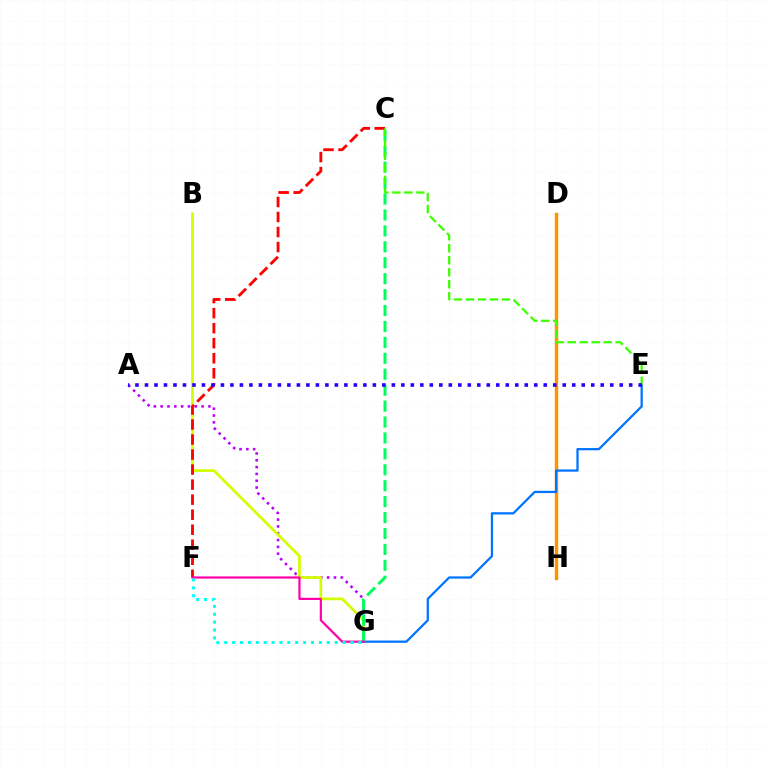{('D', 'H'): [{'color': '#ff9400', 'line_style': 'solid', 'thickness': 2.47}], ('A', 'G'): [{'color': '#b900ff', 'line_style': 'dotted', 'thickness': 1.85}], ('B', 'G'): [{'color': '#d1ff00', 'line_style': 'solid', 'thickness': 1.98}], ('E', 'G'): [{'color': '#0074ff', 'line_style': 'solid', 'thickness': 1.63}], ('C', 'F'): [{'color': '#ff0000', 'line_style': 'dashed', 'thickness': 2.04}], ('C', 'G'): [{'color': '#00ff5c', 'line_style': 'dashed', 'thickness': 2.16}], ('C', 'E'): [{'color': '#3dff00', 'line_style': 'dashed', 'thickness': 1.63}], ('A', 'E'): [{'color': '#2500ff', 'line_style': 'dotted', 'thickness': 2.58}], ('F', 'G'): [{'color': '#ff00ac', 'line_style': 'solid', 'thickness': 1.59}, {'color': '#00fff6', 'line_style': 'dotted', 'thickness': 2.14}]}